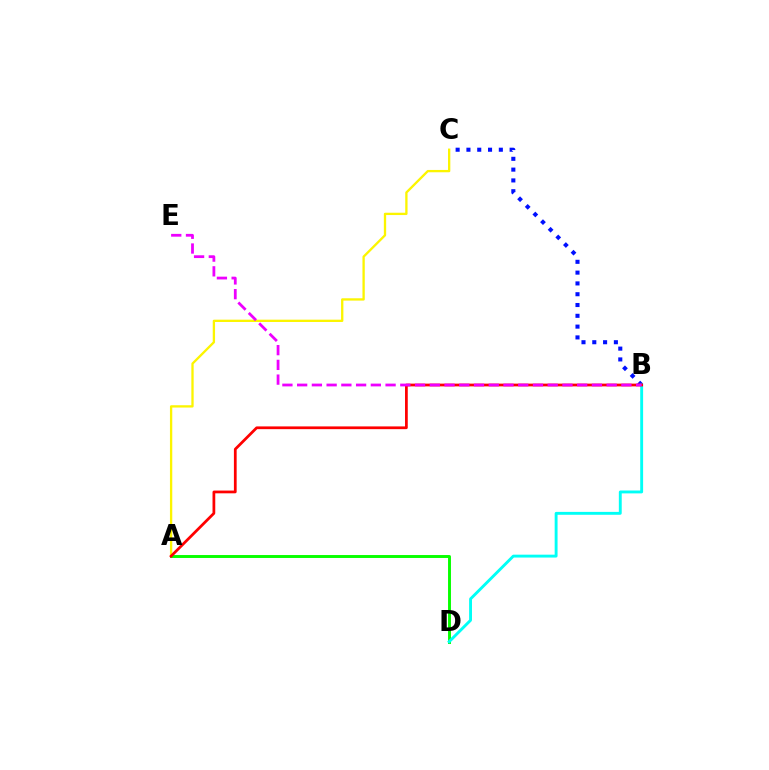{('A', 'C'): [{'color': '#fcf500', 'line_style': 'solid', 'thickness': 1.67}], ('A', 'D'): [{'color': '#08ff00', 'line_style': 'solid', 'thickness': 2.11}], ('B', 'C'): [{'color': '#0010ff', 'line_style': 'dotted', 'thickness': 2.93}], ('B', 'D'): [{'color': '#00fff6', 'line_style': 'solid', 'thickness': 2.08}], ('A', 'B'): [{'color': '#ff0000', 'line_style': 'solid', 'thickness': 1.98}], ('B', 'E'): [{'color': '#ee00ff', 'line_style': 'dashed', 'thickness': 2.0}]}